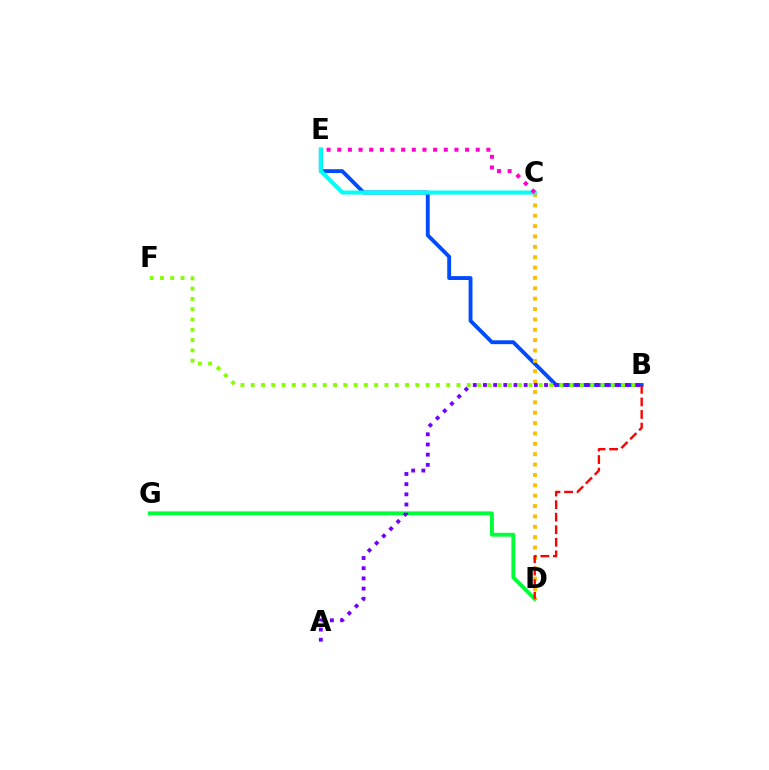{('D', 'G'): [{'color': '#00ff39', 'line_style': 'solid', 'thickness': 2.79}], ('B', 'E'): [{'color': '#004bff', 'line_style': 'solid', 'thickness': 2.78}], ('B', 'F'): [{'color': '#84ff00', 'line_style': 'dotted', 'thickness': 2.8}], ('C', 'D'): [{'color': '#ffbd00', 'line_style': 'dotted', 'thickness': 2.82}], ('C', 'E'): [{'color': '#00fff6', 'line_style': 'solid', 'thickness': 2.88}, {'color': '#ff00cf', 'line_style': 'dotted', 'thickness': 2.89}], ('B', 'D'): [{'color': '#ff0000', 'line_style': 'dashed', 'thickness': 1.71}], ('A', 'B'): [{'color': '#7200ff', 'line_style': 'dotted', 'thickness': 2.77}]}